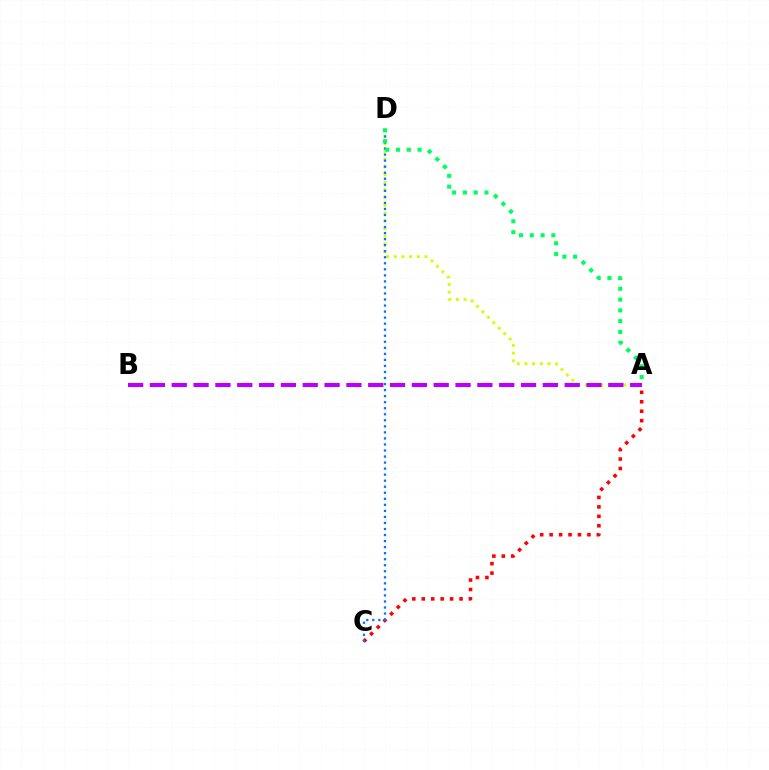{('A', 'C'): [{'color': '#ff0000', 'line_style': 'dotted', 'thickness': 2.57}], ('A', 'D'): [{'color': '#d1ff00', 'line_style': 'dotted', 'thickness': 2.09}, {'color': '#00ff5c', 'line_style': 'dotted', 'thickness': 2.93}], ('C', 'D'): [{'color': '#0074ff', 'line_style': 'dotted', 'thickness': 1.64}], ('A', 'B'): [{'color': '#b900ff', 'line_style': 'dashed', 'thickness': 2.97}]}